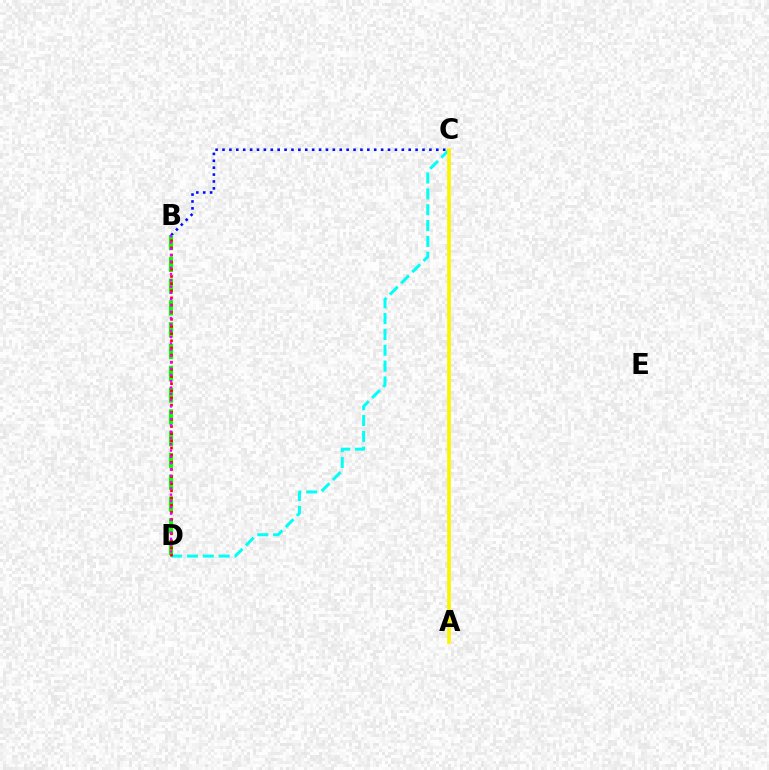{('B', 'C'): [{'color': '#0010ff', 'line_style': 'dotted', 'thickness': 1.87}], ('C', 'D'): [{'color': '#00fff6', 'line_style': 'dashed', 'thickness': 2.15}], ('B', 'D'): [{'color': '#08ff00', 'line_style': 'dashed', 'thickness': 2.96}, {'color': '#ff0000', 'line_style': 'dotted', 'thickness': 1.94}, {'color': '#ee00ff', 'line_style': 'dotted', 'thickness': 1.71}], ('A', 'C'): [{'color': '#fcf500', 'line_style': 'solid', 'thickness': 2.67}]}